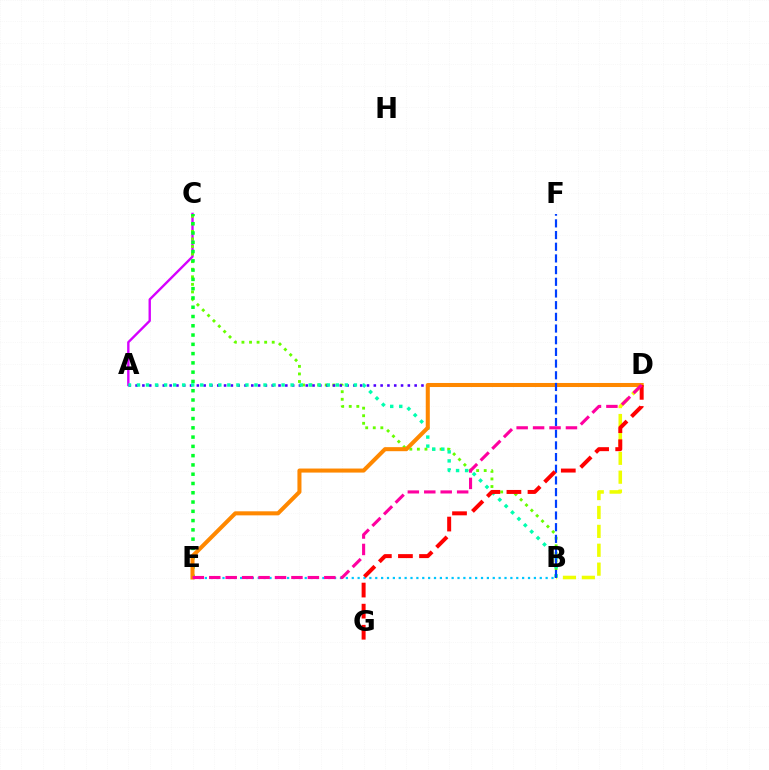{('A', 'C'): [{'color': '#d600ff', 'line_style': 'solid', 'thickness': 1.71}], ('B', 'C'): [{'color': '#66ff00', 'line_style': 'dotted', 'thickness': 2.06}], ('B', 'E'): [{'color': '#00c7ff', 'line_style': 'dotted', 'thickness': 1.6}], ('B', 'D'): [{'color': '#eeff00', 'line_style': 'dashed', 'thickness': 2.57}], ('C', 'E'): [{'color': '#00ff27', 'line_style': 'dotted', 'thickness': 2.52}], ('A', 'D'): [{'color': '#4f00ff', 'line_style': 'dotted', 'thickness': 1.85}], ('A', 'B'): [{'color': '#00ffaf', 'line_style': 'dotted', 'thickness': 2.46}], ('D', 'E'): [{'color': '#ff8800', 'line_style': 'solid', 'thickness': 2.91}, {'color': '#ff00a0', 'line_style': 'dashed', 'thickness': 2.23}], ('B', 'F'): [{'color': '#003fff', 'line_style': 'dashed', 'thickness': 1.59}], ('D', 'G'): [{'color': '#ff0000', 'line_style': 'dashed', 'thickness': 2.86}]}